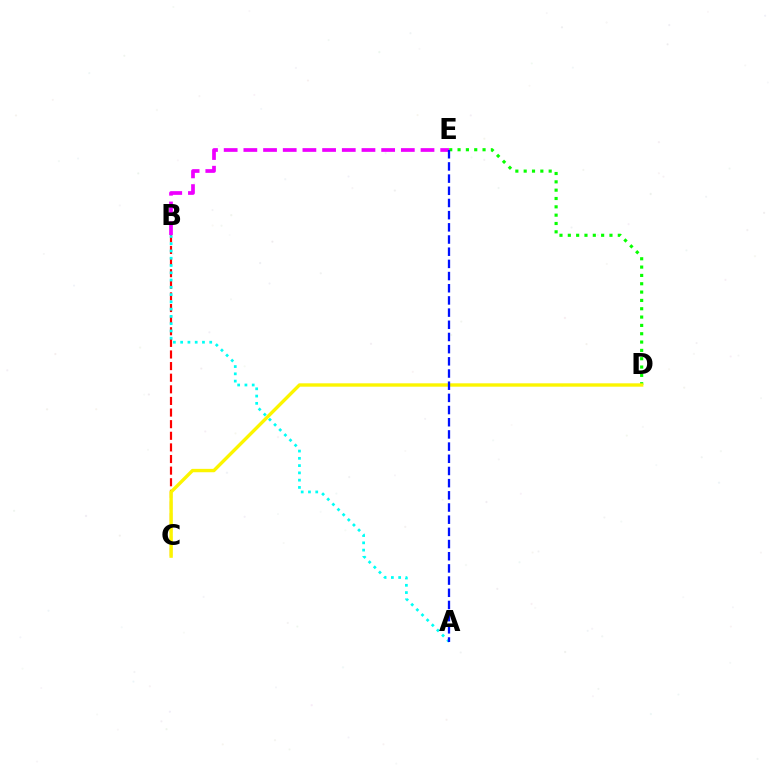{('B', 'C'): [{'color': '#ff0000', 'line_style': 'dashed', 'thickness': 1.58}], ('A', 'B'): [{'color': '#00fff6', 'line_style': 'dotted', 'thickness': 1.98}], ('B', 'E'): [{'color': '#ee00ff', 'line_style': 'dashed', 'thickness': 2.67}], ('D', 'E'): [{'color': '#08ff00', 'line_style': 'dotted', 'thickness': 2.26}], ('C', 'D'): [{'color': '#fcf500', 'line_style': 'solid', 'thickness': 2.43}], ('A', 'E'): [{'color': '#0010ff', 'line_style': 'dashed', 'thickness': 1.65}]}